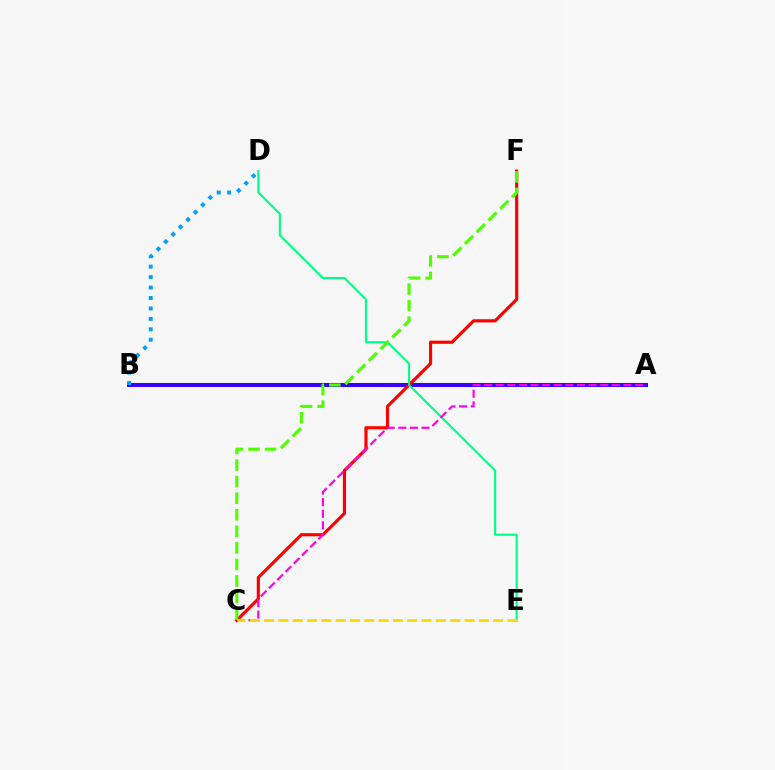{('A', 'B'): [{'color': '#3700ff', 'line_style': 'solid', 'thickness': 2.91}], ('C', 'F'): [{'color': '#ff0000', 'line_style': 'solid', 'thickness': 2.27}, {'color': '#4fff00', 'line_style': 'dashed', 'thickness': 2.25}], ('B', 'D'): [{'color': '#009eff', 'line_style': 'dotted', 'thickness': 2.84}], ('D', 'E'): [{'color': '#00ff86', 'line_style': 'solid', 'thickness': 1.54}], ('A', 'C'): [{'color': '#ff00ed', 'line_style': 'dashed', 'thickness': 1.58}], ('C', 'E'): [{'color': '#ffd500', 'line_style': 'dashed', 'thickness': 1.95}]}